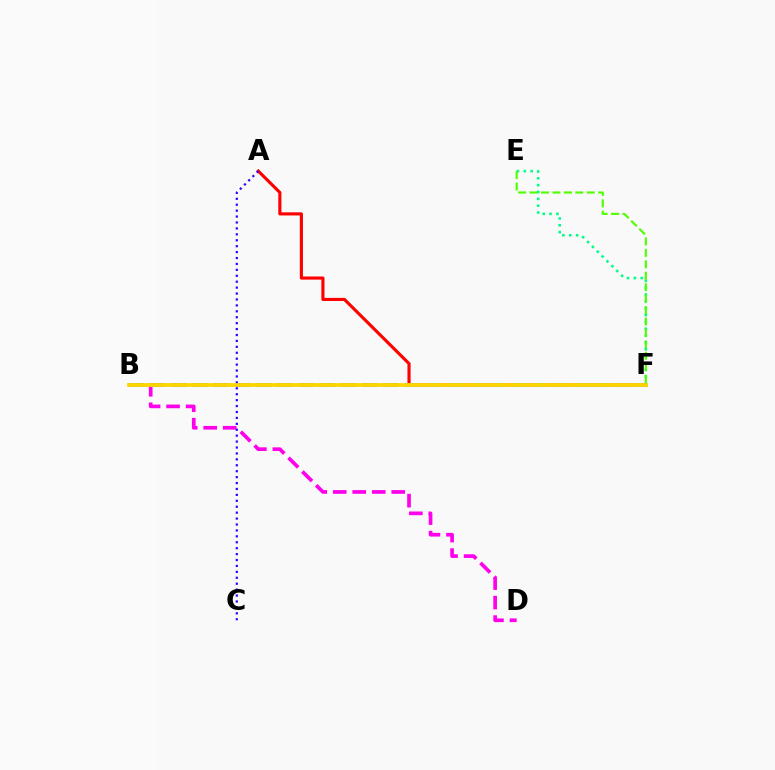{('B', 'D'): [{'color': '#ff00ed', 'line_style': 'dashed', 'thickness': 2.65}], ('E', 'F'): [{'color': '#00ff86', 'line_style': 'dotted', 'thickness': 1.86}, {'color': '#4fff00', 'line_style': 'dashed', 'thickness': 1.55}], ('A', 'F'): [{'color': '#ff0000', 'line_style': 'solid', 'thickness': 2.25}], ('B', 'F'): [{'color': '#009eff', 'line_style': 'dashed', 'thickness': 2.88}, {'color': '#ffd500', 'line_style': 'solid', 'thickness': 2.74}], ('A', 'C'): [{'color': '#3700ff', 'line_style': 'dotted', 'thickness': 1.61}]}